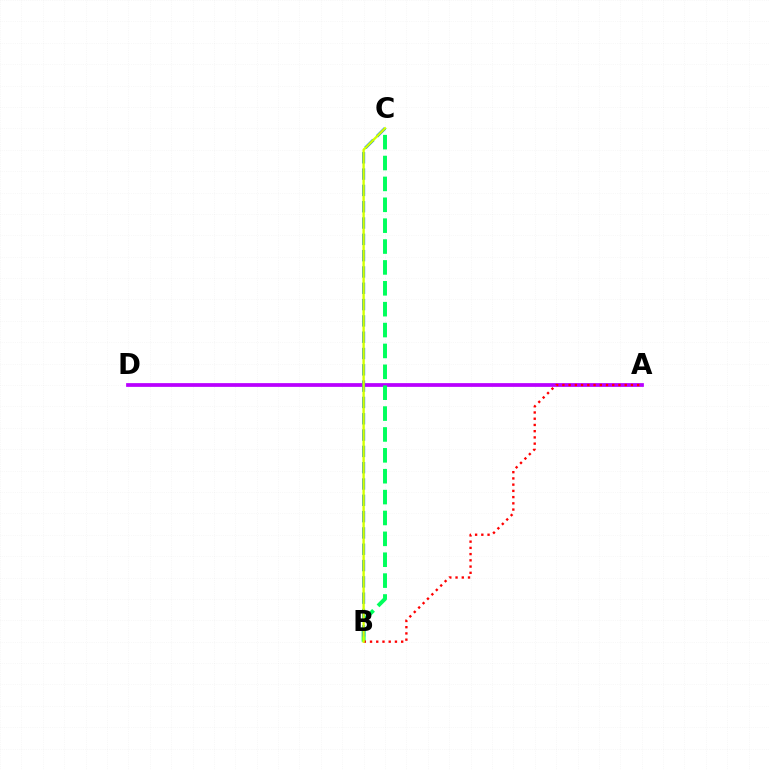{('A', 'D'): [{'color': '#b900ff', 'line_style': 'solid', 'thickness': 2.69}], ('B', 'C'): [{'color': '#00ff5c', 'line_style': 'dashed', 'thickness': 2.84}, {'color': '#0074ff', 'line_style': 'dashed', 'thickness': 2.22}, {'color': '#d1ff00', 'line_style': 'solid', 'thickness': 1.69}], ('A', 'B'): [{'color': '#ff0000', 'line_style': 'dotted', 'thickness': 1.69}]}